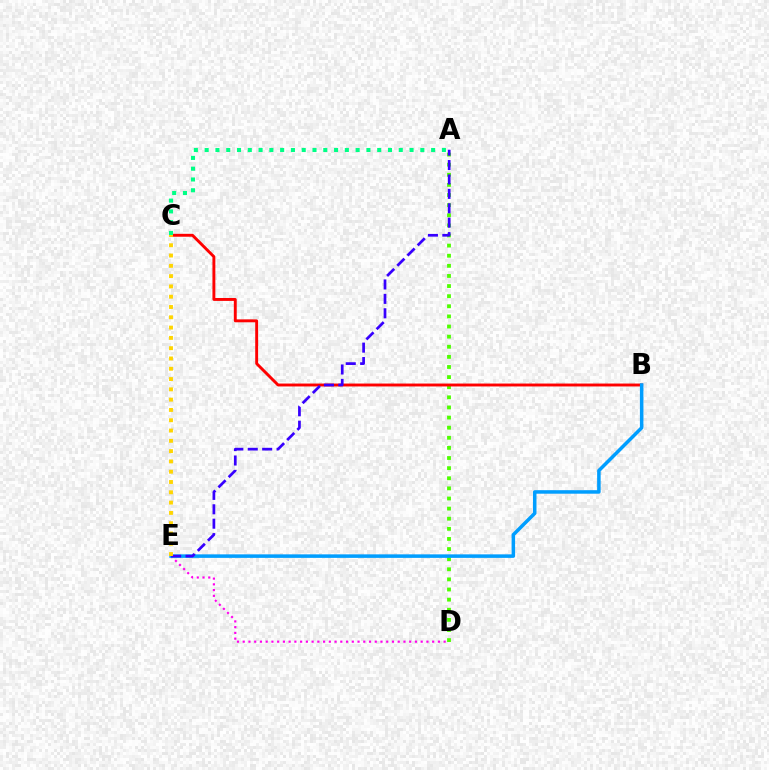{('A', 'D'): [{'color': '#4fff00', 'line_style': 'dotted', 'thickness': 2.75}], ('D', 'E'): [{'color': '#ff00ed', 'line_style': 'dotted', 'thickness': 1.56}], ('B', 'C'): [{'color': '#ff0000', 'line_style': 'solid', 'thickness': 2.09}], ('A', 'C'): [{'color': '#00ff86', 'line_style': 'dotted', 'thickness': 2.93}], ('B', 'E'): [{'color': '#009eff', 'line_style': 'solid', 'thickness': 2.53}], ('A', 'E'): [{'color': '#3700ff', 'line_style': 'dashed', 'thickness': 1.96}], ('C', 'E'): [{'color': '#ffd500', 'line_style': 'dotted', 'thickness': 2.8}]}